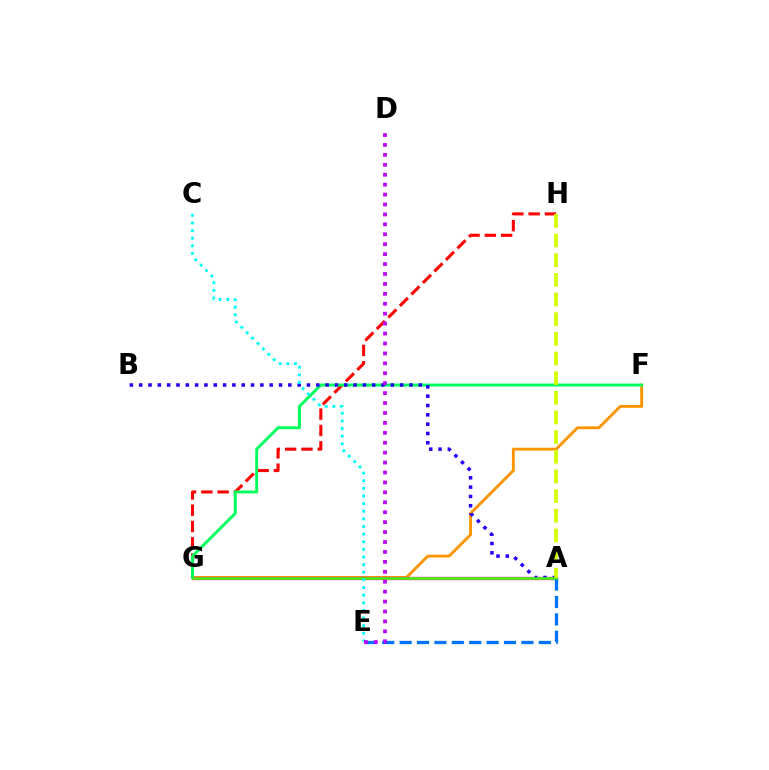{('F', 'G'): [{'color': '#ff9400', 'line_style': 'solid', 'thickness': 2.07}, {'color': '#00ff5c', 'line_style': 'solid', 'thickness': 2.11}], ('A', 'G'): [{'color': '#ff00ac', 'line_style': 'solid', 'thickness': 2.37}, {'color': '#3dff00', 'line_style': 'solid', 'thickness': 1.83}], ('A', 'E'): [{'color': '#0074ff', 'line_style': 'dashed', 'thickness': 2.36}], ('G', 'H'): [{'color': '#ff0000', 'line_style': 'dashed', 'thickness': 2.21}], ('A', 'B'): [{'color': '#2500ff', 'line_style': 'dotted', 'thickness': 2.53}], ('C', 'E'): [{'color': '#00fff6', 'line_style': 'dotted', 'thickness': 2.07}], ('D', 'E'): [{'color': '#b900ff', 'line_style': 'dotted', 'thickness': 2.7}], ('A', 'H'): [{'color': '#d1ff00', 'line_style': 'dashed', 'thickness': 2.67}]}